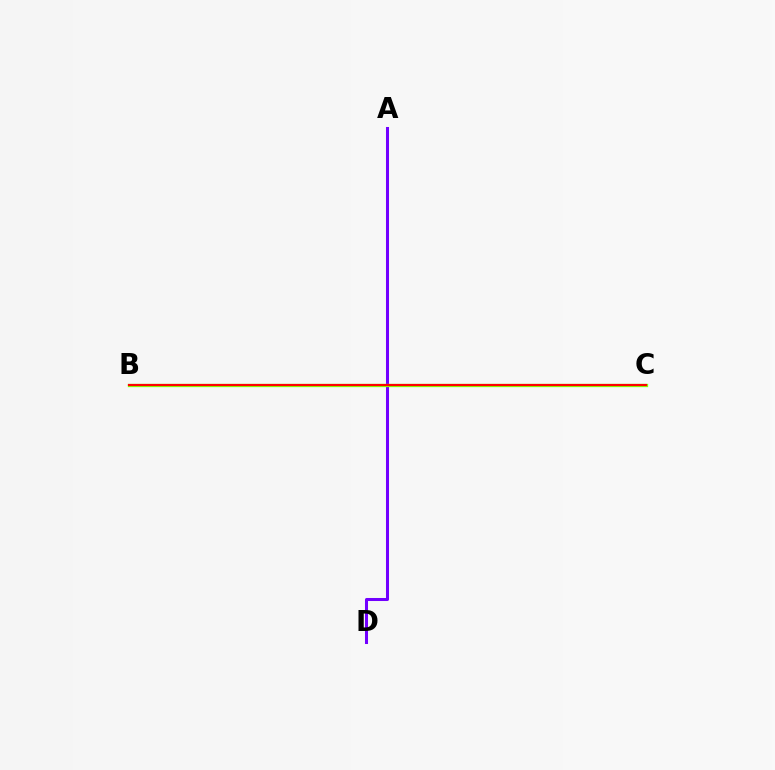{('B', 'C'): [{'color': '#00fff6', 'line_style': 'dashed', 'thickness': 1.85}, {'color': '#84ff00', 'line_style': 'solid', 'thickness': 2.37}, {'color': '#ff0000', 'line_style': 'solid', 'thickness': 1.54}], ('A', 'D'): [{'color': '#7200ff', 'line_style': 'solid', 'thickness': 2.18}]}